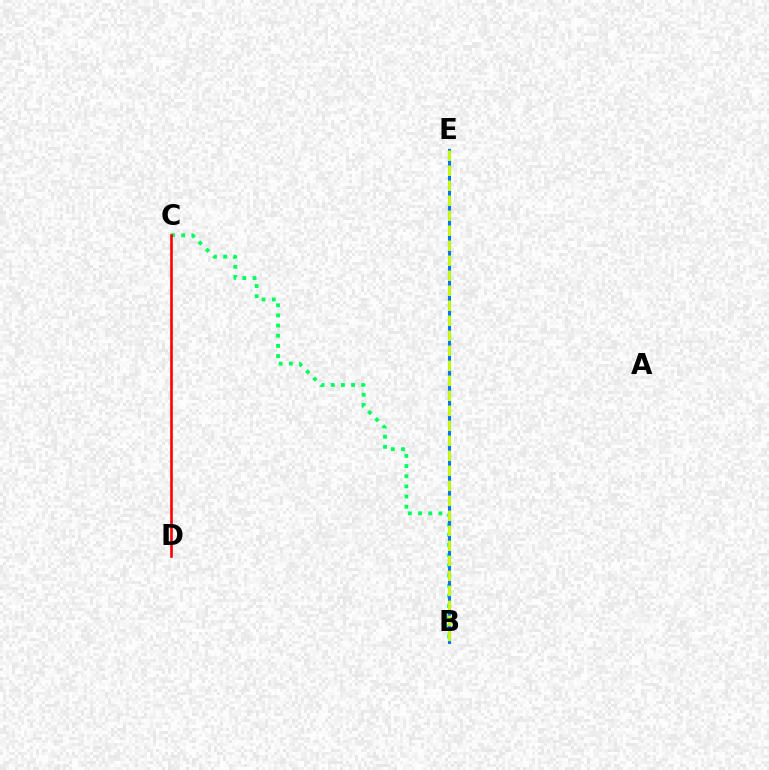{('B', 'C'): [{'color': '#00ff5c', 'line_style': 'dotted', 'thickness': 2.76}], ('B', 'E'): [{'color': '#b900ff', 'line_style': 'dashed', 'thickness': 1.95}, {'color': '#0074ff', 'line_style': 'solid', 'thickness': 2.21}, {'color': '#d1ff00', 'line_style': 'dashed', 'thickness': 2.04}], ('C', 'D'): [{'color': '#ff0000', 'line_style': 'solid', 'thickness': 1.89}]}